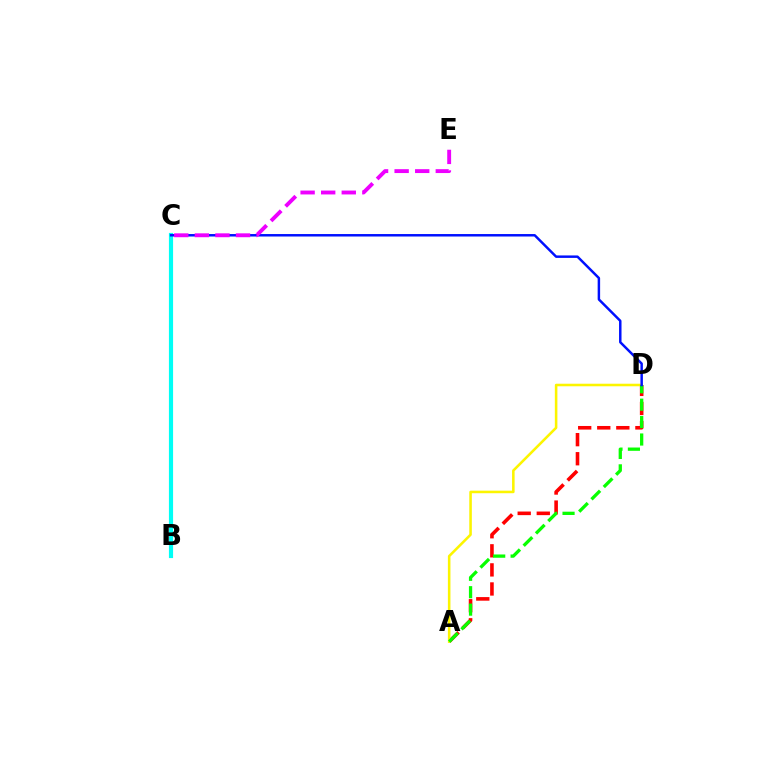{('A', 'D'): [{'color': '#ff0000', 'line_style': 'dashed', 'thickness': 2.59}, {'color': '#fcf500', 'line_style': 'solid', 'thickness': 1.84}, {'color': '#08ff00', 'line_style': 'dashed', 'thickness': 2.37}], ('B', 'C'): [{'color': '#00fff6', 'line_style': 'solid', 'thickness': 3.0}], ('C', 'D'): [{'color': '#0010ff', 'line_style': 'solid', 'thickness': 1.78}], ('C', 'E'): [{'color': '#ee00ff', 'line_style': 'dashed', 'thickness': 2.8}]}